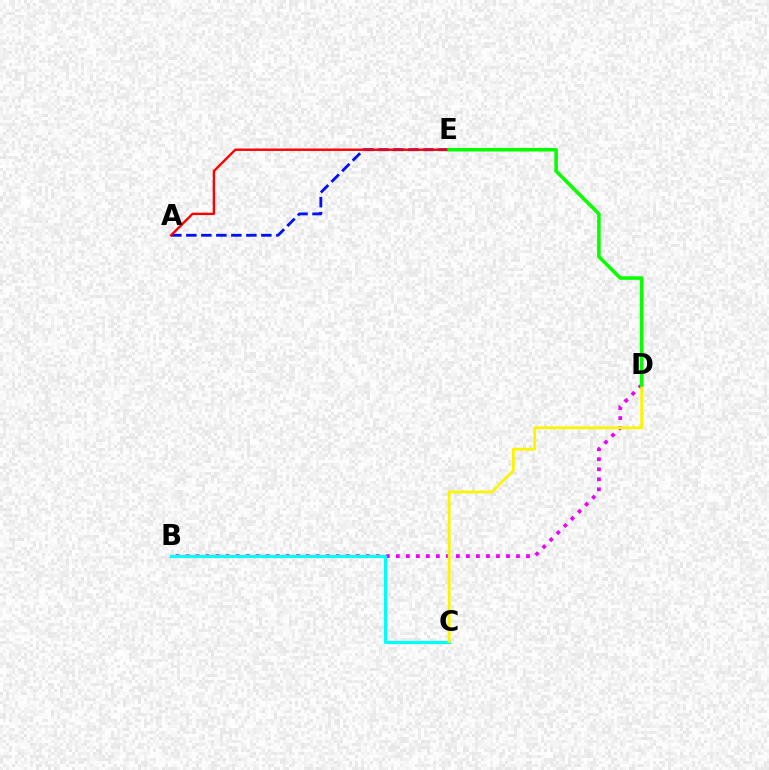{('A', 'E'): [{'color': '#0010ff', 'line_style': 'dashed', 'thickness': 2.04}, {'color': '#ff0000', 'line_style': 'solid', 'thickness': 1.72}], ('B', 'D'): [{'color': '#ee00ff', 'line_style': 'dotted', 'thickness': 2.72}], ('B', 'C'): [{'color': '#00fff6', 'line_style': 'solid', 'thickness': 2.31}], ('C', 'D'): [{'color': '#fcf500', 'line_style': 'solid', 'thickness': 2.02}], ('D', 'E'): [{'color': '#08ff00', 'line_style': 'solid', 'thickness': 2.56}]}